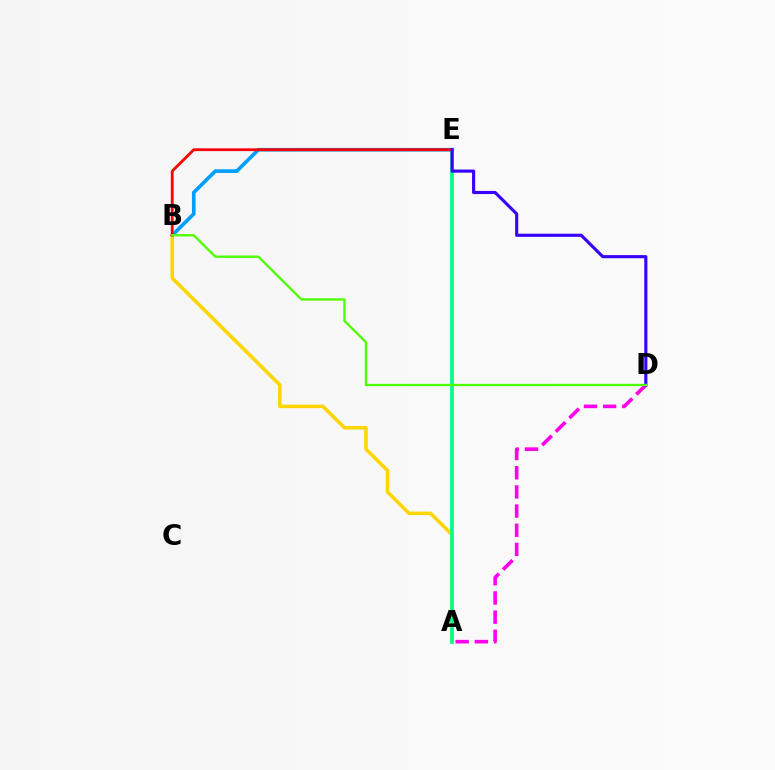{('B', 'E'): [{'color': '#009eff', 'line_style': 'solid', 'thickness': 2.62}, {'color': '#ff0000', 'line_style': 'solid', 'thickness': 2.02}], ('A', 'B'): [{'color': '#ffd500', 'line_style': 'solid', 'thickness': 2.54}], ('A', 'E'): [{'color': '#00ff86', 'line_style': 'solid', 'thickness': 2.65}], ('A', 'D'): [{'color': '#ff00ed', 'line_style': 'dashed', 'thickness': 2.6}], ('D', 'E'): [{'color': '#3700ff', 'line_style': 'solid', 'thickness': 2.25}], ('B', 'D'): [{'color': '#4fff00', 'line_style': 'solid', 'thickness': 1.68}]}